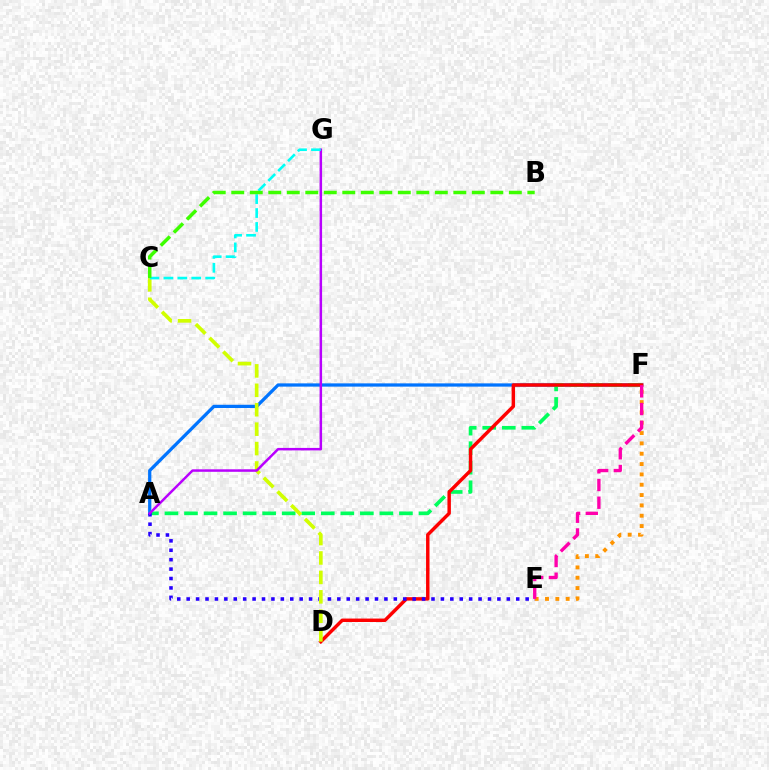{('A', 'F'): [{'color': '#0074ff', 'line_style': 'solid', 'thickness': 2.35}, {'color': '#00ff5c', 'line_style': 'dashed', 'thickness': 2.65}], ('E', 'F'): [{'color': '#ff9400', 'line_style': 'dotted', 'thickness': 2.81}, {'color': '#ff00ac', 'line_style': 'dashed', 'thickness': 2.4}], ('D', 'F'): [{'color': '#ff0000', 'line_style': 'solid', 'thickness': 2.48}], ('A', 'E'): [{'color': '#2500ff', 'line_style': 'dotted', 'thickness': 2.56}], ('C', 'D'): [{'color': '#d1ff00', 'line_style': 'dashed', 'thickness': 2.64}], ('A', 'G'): [{'color': '#b900ff', 'line_style': 'solid', 'thickness': 1.8}], ('C', 'G'): [{'color': '#00fff6', 'line_style': 'dashed', 'thickness': 1.89}], ('B', 'C'): [{'color': '#3dff00', 'line_style': 'dashed', 'thickness': 2.51}]}